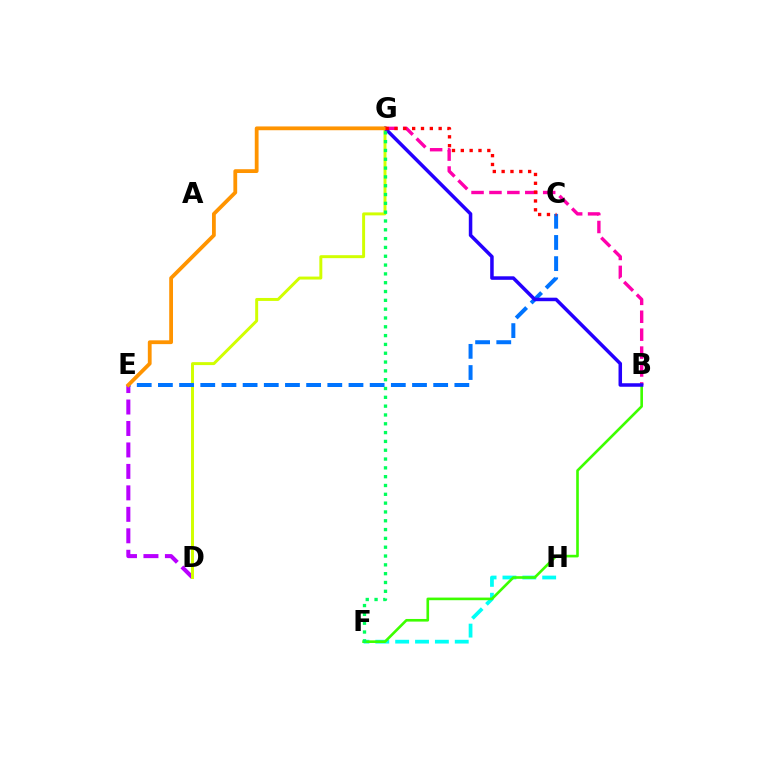{('F', 'H'): [{'color': '#00fff6', 'line_style': 'dashed', 'thickness': 2.7}], ('B', 'G'): [{'color': '#ff00ac', 'line_style': 'dashed', 'thickness': 2.43}, {'color': '#2500ff', 'line_style': 'solid', 'thickness': 2.53}], ('D', 'E'): [{'color': '#b900ff', 'line_style': 'dashed', 'thickness': 2.92}], ('D', 'G'): [{'color': '#d1ff00', 'line_style': 'solid', 'thickness': 2.13}], ('C', 'E'): [{'color': '#0074ff', 'line_style': 'dashed', 'thickness': 2.88}], ('B', 'F'): [{'color': '#3dff00', 'line_style': 'solid', 'thickness': 1.89}], ('F', 'G'): [{'color': '#00ff5c', 'line_style': 'dotted', 'thickness': 2.4}], ('E', 'G'): [{'color': '#ff9400', 'line_style': 'solid', 'thickness': 2.73}], ('C', 'G'): [{'color': '#ff0000', 'line_style': 'dotted', 'thickness': 2.4}]}